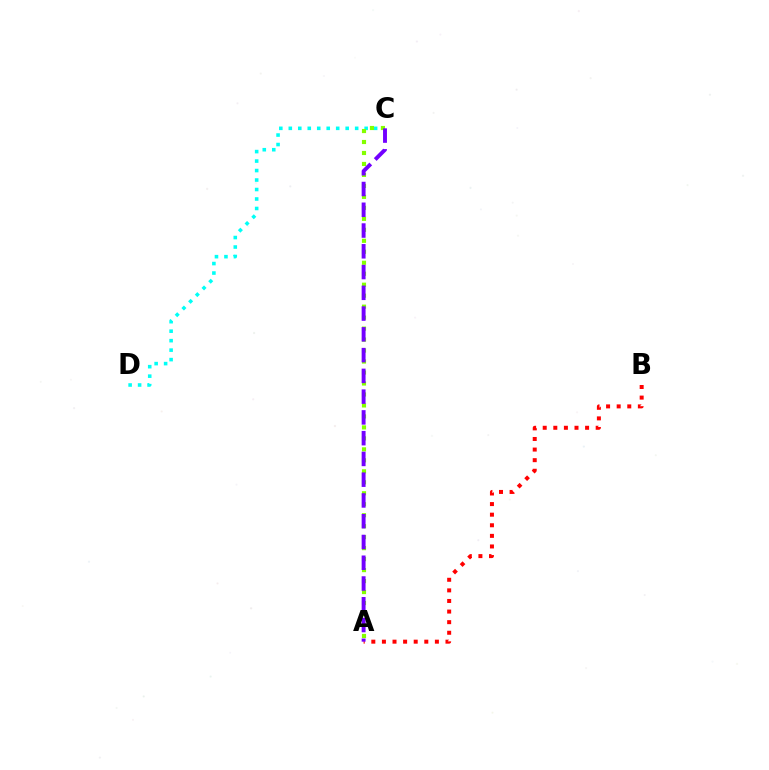{('A', 'B'): [{'color': '#ff0000', 'line_style': 'dotted', 'thickness': 2.88}], ('C', 'D'): [{'color': '#00fff6', 'line_style': 'dotted', 'thickness': 2.58}], ('A', 'C'): [{'color': '#84ff00', 'line_style': 'dotted', 'thickness': 2.98}, {'color': '#7200ff', 'line_style': 'dashed', 'thickness': 2.82}]}